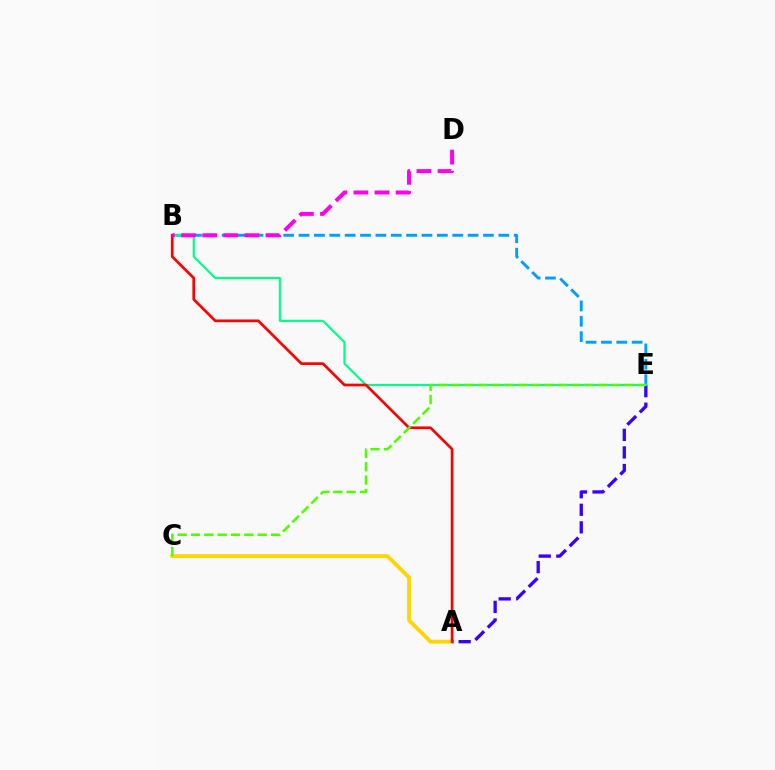{('A', 'C'): [{'color': '#ffd500', 'line_style': 'solid', 'thickness': 2.74}], ('A', 'E'): [{'color': '#3700ff', 'line_style': 'dashed', 'thickness': 2.39}], ('B', 'E'): [{'color': '#009eff', 'line_style': 'dashed', 'thickness': 2.09}, {'color': '#00ff86', 'line_style': 'solid', 'thickness': 1.56}], ('A', 'B'): [{'color': '#ff0000', 'line_style': 'solid', 'thickness': 1.95}], ('B', 'D'): [{'color': '#ff00ed', 'line_style': 'dashed', 'thickness': 2.87}], ('C', 'E'): [{'color': '#4fff00', 'line_style': 'dashed', 'thickness': 1.81}]}